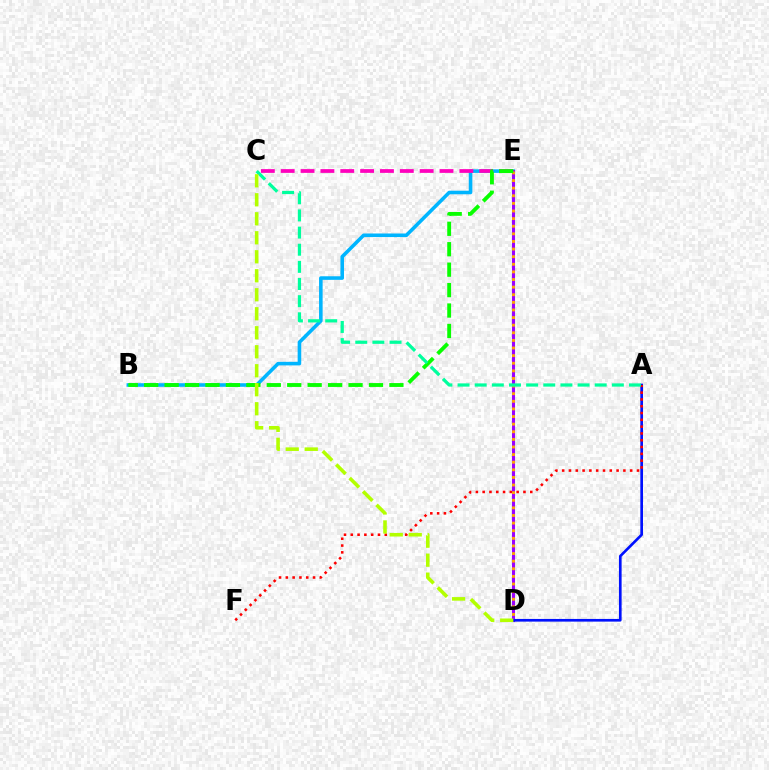{('B', 'E'): [{'color': '#00b5ff', 'line_style': 'solid', 'thickness': 2.58}, {'color': '#08ff00', 'line_style': 'dashed', 'thickness': 2.78}], ('D', 'E'): [{'color': '#9b00ff', 'line_style': 'solid', 'thickness': 2.21}, {'color': '#ffa500', 'line_style': 'dotted', 'thickness': 2.07}], ('A', 'D'): [{'color': '#0010ff', 'line_style': 'solid', 'thickness': 1.93}], ('C', 'E'): [{'color': '#ff00bd', 'line_style': 'dashed', 'thickness': 2.7}], ('A', 'F'): [{'color': '#ff0000', 'line_style': 'dotted', 'thickness': 1.85}], ('A', 'C'): [{'color': '#00ff9d', 'line_style': 'dashed', 'thickness': 2.33}], ('C', 'D'): [{'color': '#b3ff00', 'line_style': 'dashed', 'thickness': 2.58}]}